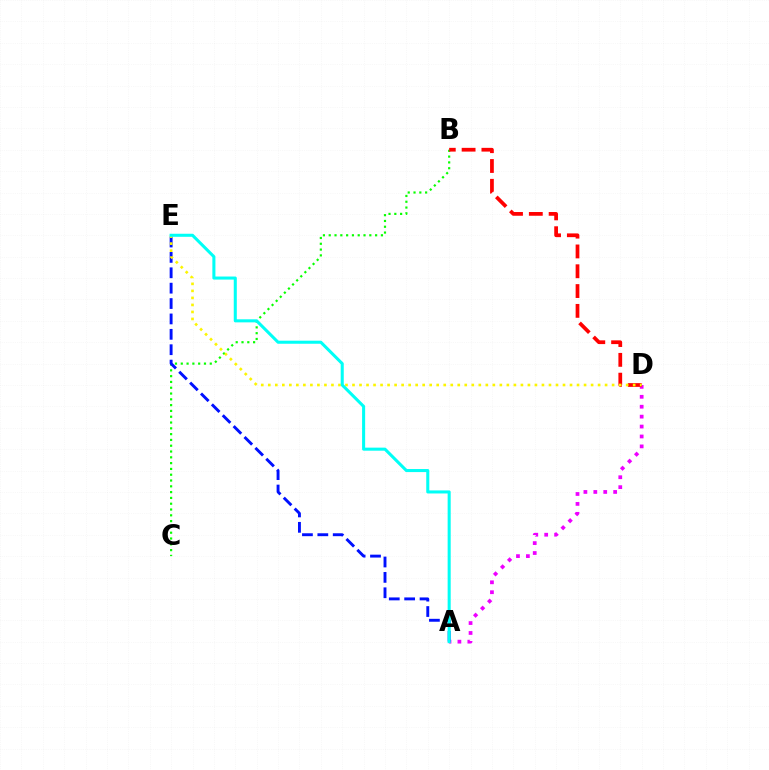{('A', 'D'): [{'color': '#ee00ff', 'line_style': 'dotted', 'thickness': 2.7}], ('B', 'C'): [{'color': '#08ff00', 'line_style': 'dotted', 'thickness': 1.58}], ('B', 'D'): [{'color': '#ff0000', 'line_style': 'dashed', 'thickness': 2.69}], ('A', 'E'): [{'color': '#0010ff', 'line_style': 'dashed', 'thickness': 2.09}, {'color': '#00fff6', 'line_style': 'solid', 'thickness': 2.2}], ('D', 'E'): [{'color': '#fcf500', 'line_style': 'dotted', 'thickness': 1.91}]}